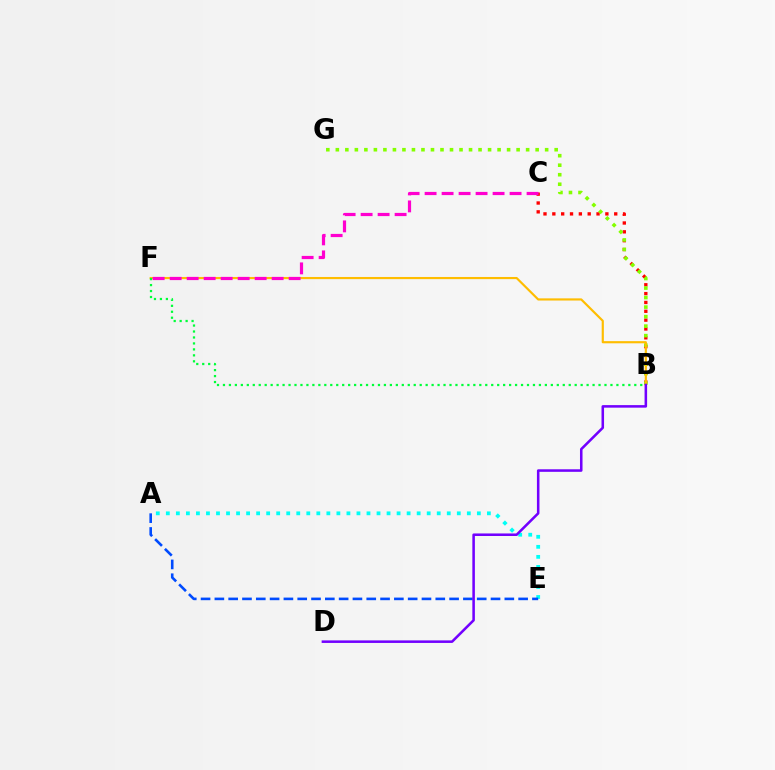{('B', 'C'): [{'color': '#ff0000', 'line_style': 'dotted', 'thickness': 2.4}], ('B', 'G'): [{'color': '#84ff00', 'line_style': 'dotted', 'thickness': 2.59}], ('A', 'E'): [{'color': '#00fff6', 'line_style': 'dotted', 'thickness': 2.73}, {'color': '#004bff', 'line_style': 'dashed', 'thickness': 1.88}], ('B', 'F'): [{'color': '#ffbd00', 'line_style': 'solid', 'thickness': 1.56}, {'color': '#00ff39', 'line_style': 'dotted', 'thickness': 1.62}], ('C', 'F'): [{'color': '#ff00cf', 'line_style': 'dashed', 'thickness': 2.31}], ('B', 'D'): [{'color': '#7200ff', 'line_style': 'solid', 'thickness': 1.83}]}